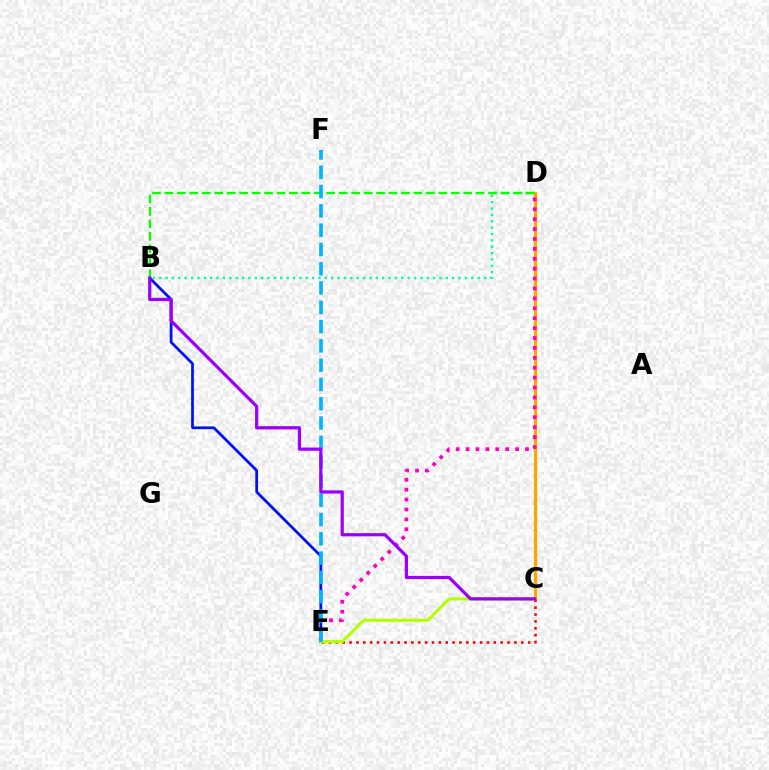{('B', 'D'): [{'color': '#00ff9d', 'line_style': 'dotted', 'thickness': 1.73}, {'color': '#08ff00', 'line_style': 'dashed', 'thickness': 1.69}], ('C', 'D'): [{'color': '#ffa500', 'line_style': 'solid', 'thickness': 2.33}], ('B', 'E'): [{'color': '#0010ff', 'line_style': 'solid', 'thickness': 1.98}], ('D', 'E'): [{'color': '#ff00bd', 'line_style': 'dotted', 'thickness': 2.69}], ('C', 'E'): [{'color': '#ff0000', 'line_style': 'dotted', 'thickness': 1.87}, {'color': '#b3ff00', 'line_style': 'solid', 'thickness': 2.22}], ('E', 'F'): [{'color': '#00b5ff', 'line_style': 'dashed', 'thickness': 2.62}], ('B', 'C'): [{'color': '#9b00ff', 'line_style': 'solid', 'thickness': 2.31}]}